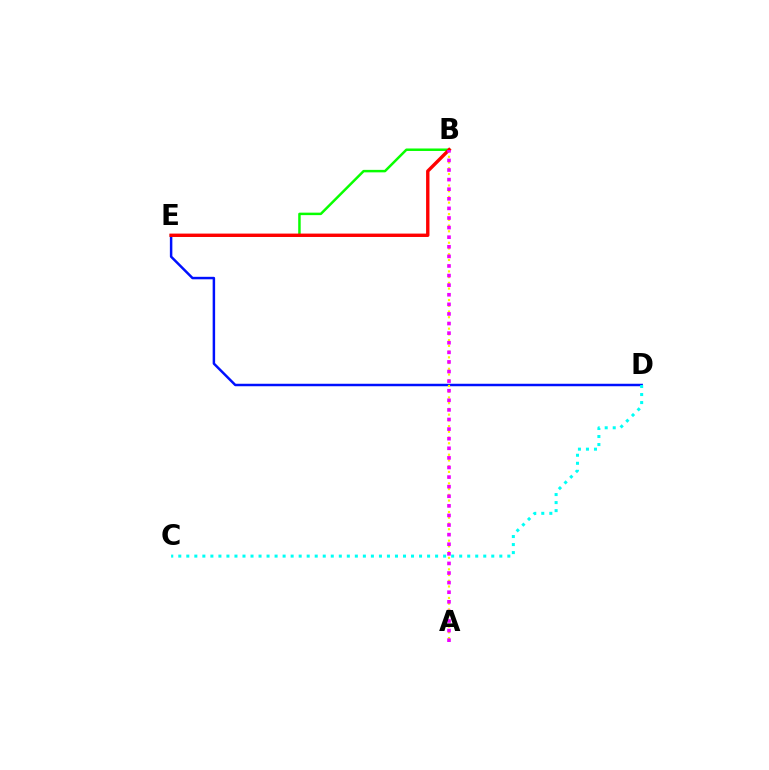{('D', 'E'): [{'color': '#0010ff', 'line_style': 'solid', 'thickness': 1.79}], ('C', 'D'): [{'color': '#00fff6', 'line_style': 'dotted', 'thickness': 2.18}], ('B', 'E'): [{'color': '#08ff00', 'line_style': 'solid', 'thickness': 1.79}, {'color': '#ff0000', 'line_style': 'solid', 'thickness': 2.44}], ('A', 'B'): [{'color': '#fcf500', 'line_style': 'dotted', 'thickness': 1.56}, {'color': '#ee00ff', 'line_style': 'dotted', 'thickness': 2.61}]}